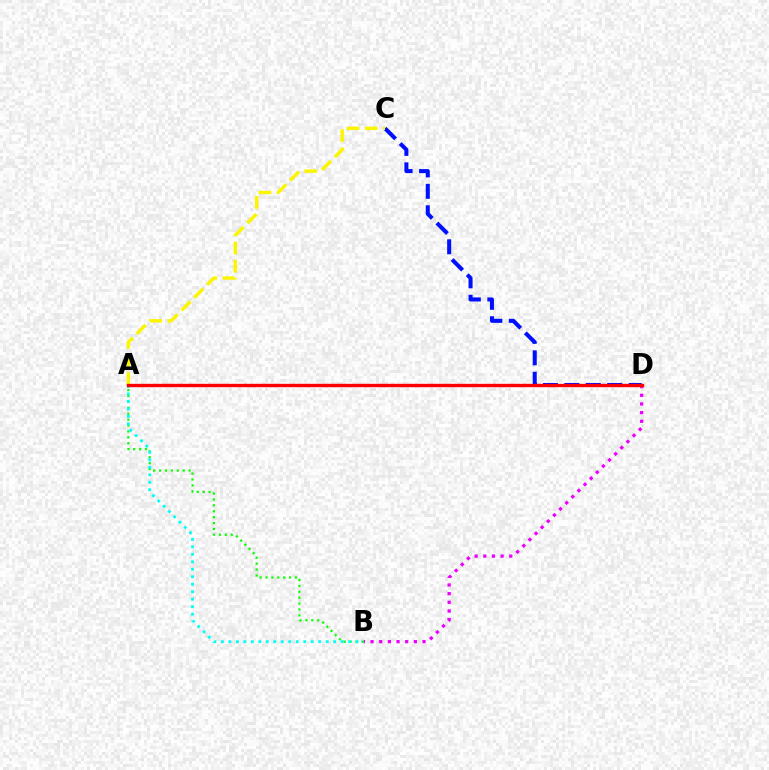{('B', 'D'): [{'color': '#ee00ff', 'line_style': 'dotted', 'thickness': 2.35}], ('A', 'B'): [{'color': '#08ff00', 'line_style': 'dotted', 'thickness': 1.6}, {'color': '#00fff6', 'line_style': 'dotted', 'thickness': 2.03}], ('C', 'D'): [{'color': '#0010ff', 'line_style': 'dashed', 'thickness': 2.91}], ('A', 'C'): [{'color': '#fcf500', 'line_style': 'dashed', 'thickness': 2.47}], ('A', 'D'): [{'color': '#ff0000', 'line_style': 'solid', 'thickness': 2.42}]}